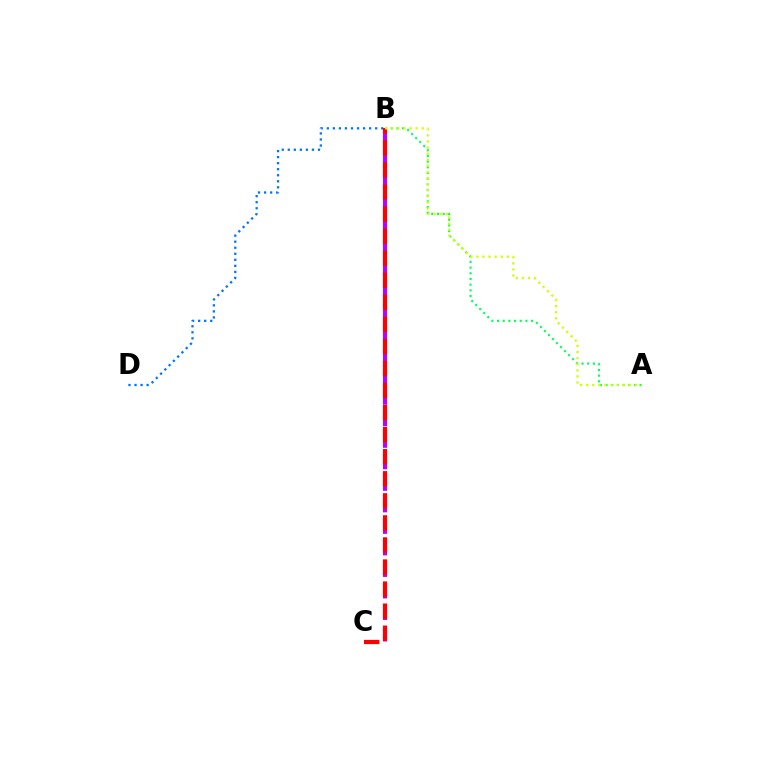{('B', 'D'): [{'color': '#0074ff', 'line_style': 'dotted', 'thickness': 1.64}], ('A', 'B'): [{'color': '#00ff5c', 'line_style': 'dotted', 'thickness': 1.54}, {'color': '#d1ff00', 'line_style': 'dotted', 'thickness': 1.65}], ('B', 'C'): [{'color': '#b900ff', 'line_style': 'dashed', 'thickness': 2.92}, {'color': '#ff0000', 'line_style': 'dashed', 'thickness': 3.0}]}